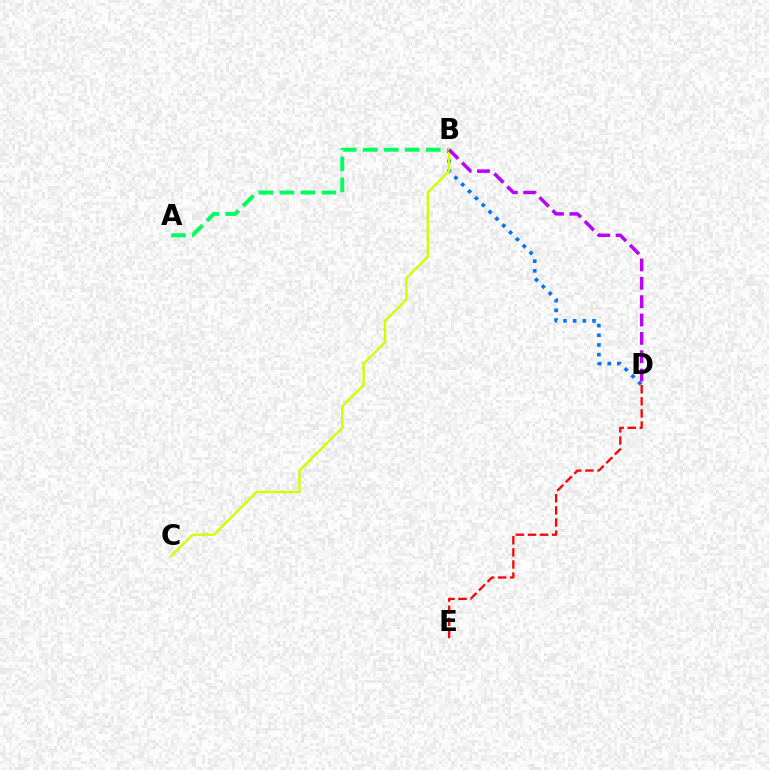{('B', 'D'): [{'color': '#0074ff', 'line_style': 'dotted', 'thickness': 2.63}, {'color': '#b900ff', 'line_style': 'dashed', 'thickness': 2.49}], ('D', 'E'): [{'color': '#ff0000', 'line_style': 'dashed', 'thickness': 1.65}], ('A', 'B'): [{'color': '#00ff5c', 'line_style': 'dashed', 'thickness': 2.86}], ('B', 'C'): [{'color': '#d1ff00', 'line_style': 'solid', 'thickness': 1.72}]}